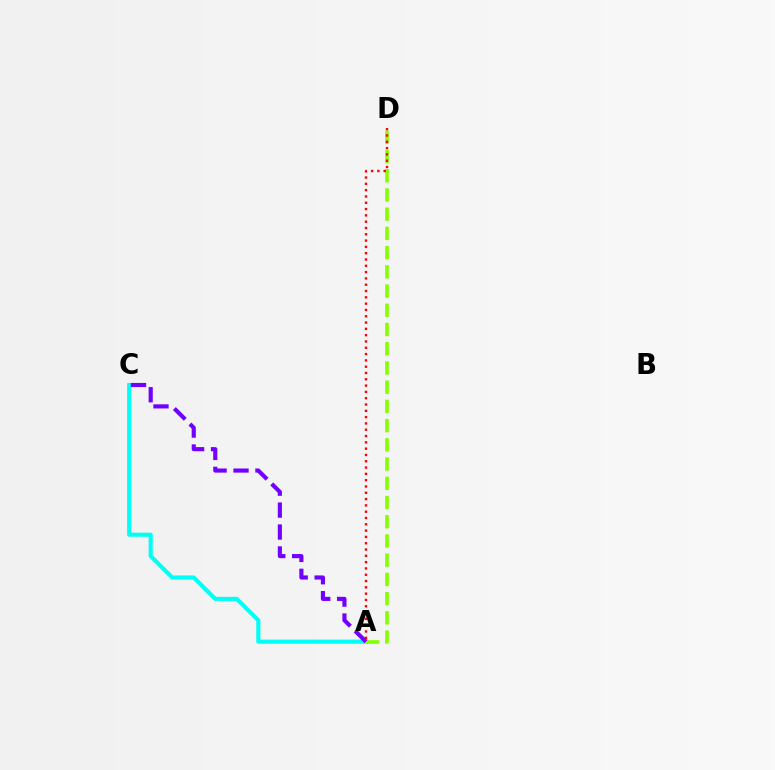{('A', 'C'): [{'color': '#00fff6', 'line_style': 'solid', 'thickness': 2.96}, {'color': '#7200ff', 'line_style': 'dashed', 'thickness': 2.98}], ('A', 'D'): [{'color': '#84ff00', 'line_style': 'dashed', 'thickness': 2.61}, {'color': '#ff0000', 'line_style': 'dotted', 'thickness': 1.71}]}